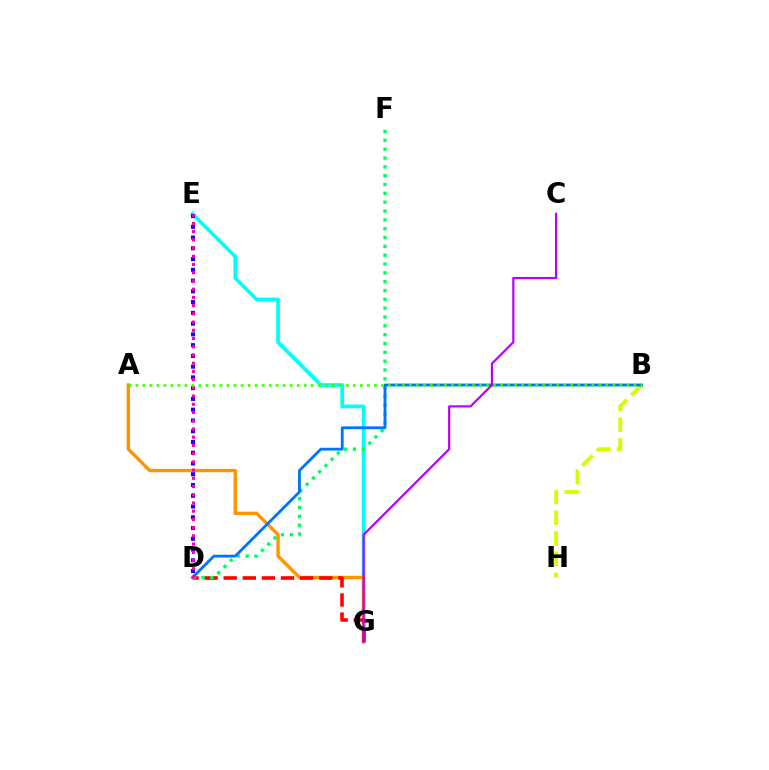{('E', 'G'): [{'color': '#00fff6', 'line_style': 'solid', 'thickness': 2.67}], ('A', 'G'): [{'color': '#ff9400', 'line_style': 'solid', 'thickness': 2.43}], ('D', 'G'): [{'color': '#ff0000', 'line_style': 'dashed', 'thickness': 2.6}], ('B', 'H'): [{'color': '#d1ff00', 'line_style': 'dashed', 'thickness': 2.81}], ('D', 'E'): [{'color': '#2500ff', 'line_style': 'dotted', 'thickness': 2.92}, {'color': '#ff00ac', 'line_style': 'dotted', 'thickness': 2.23}], ('D', 'F'): [{'color': '#00ff5c', 'line_style': 'dotted', 'thickness': 2.4}], ('B', 'D'): [{'color': '#0074ff', 'line_style': 'solid', 'thickness': 2.03}], ('C', 'G'): [{'color': '#b900ff', 'line_style': 'solid', 'thickness': 1.59}], ('A', 'B'): [{'color': '#3dff00', 'line_style': 'dotted', 'thickness': 1.91}]}